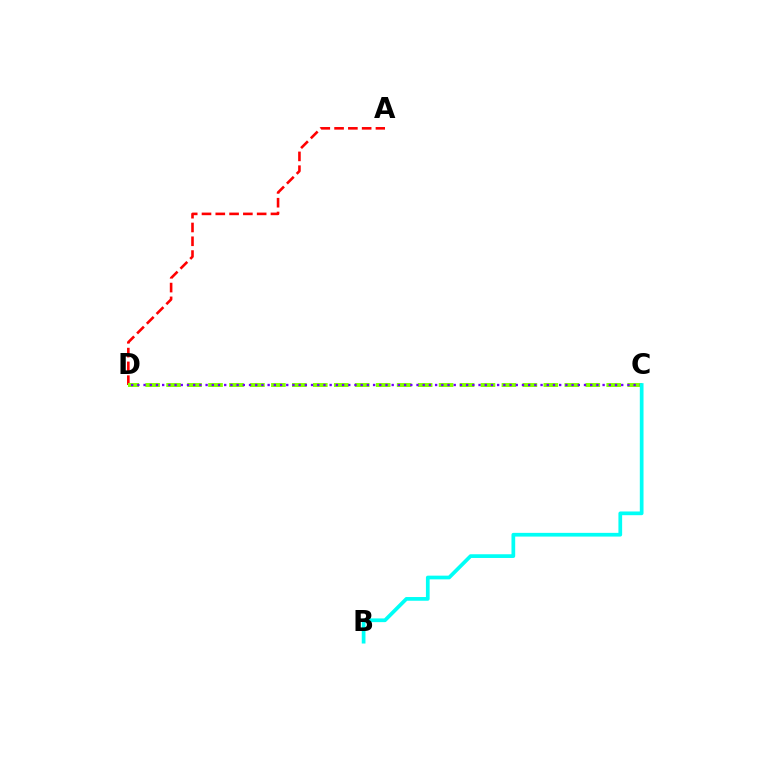{('A', 'D'): [{'color': '#ff0000', 'line_style': 'dashed', 'thickness': 1.87}], ('C', 'D'): [{'color': '#84ff00', 'line_style': 'dashed', 'thickness': 2.85}, {'color': '#7200ff', 'line_style': 'dotted', 'thickness': 1.69}], ('B', 'C'): [{'color': '#00fff6', 'line_style': 'solid', 'thickness': 2.67}]}